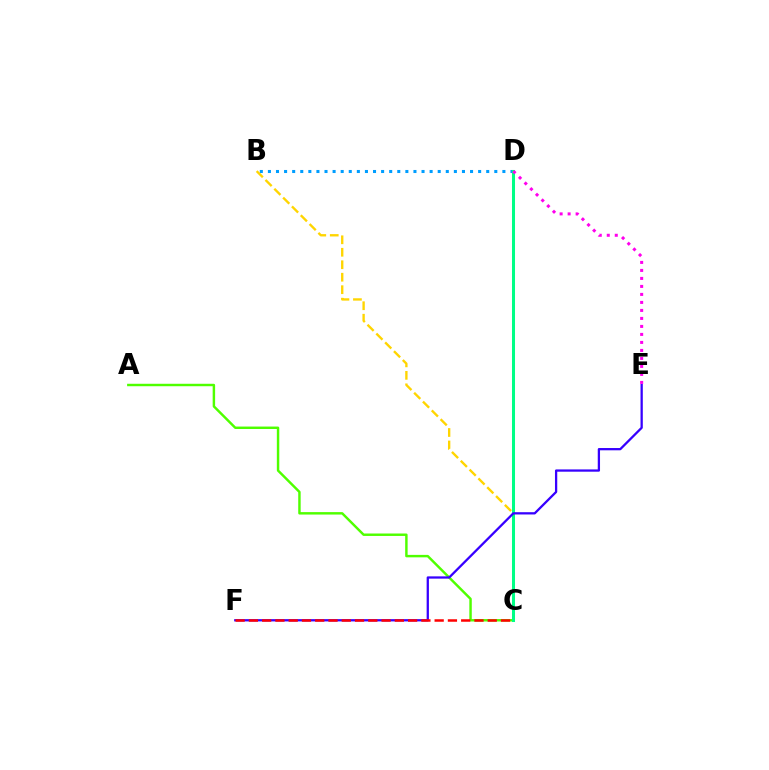{('A', 'C'): [{'color': '#4fff00', 'line_style': 'solid', 'thickness': 1.76}], ('B', 'D'): [{'color': '#009eff', 'line_style': 'dotted', 'thickness': 2.2}], ('B', 'C'): [{'color': '#ffd500', 'line_style': 'dashed', 'thickness': 1.69}], ('C', 'D'): [{'color': '#00ff86', 'line_style': 'solid', 'thickness': 2.18}], ('E', 'F'): [{'color': '#3700ff', 'line_style': 'solid', 'thickness': 1.64}], ('C', 'F'): [{'color': '#ff0000', 'line_style': 'dashed', 'thickness': 1.8}], ('D', 'E'): [{'color': '#ff00ed', 'line_style': 'dotted', 'thickness': 2.17}]}